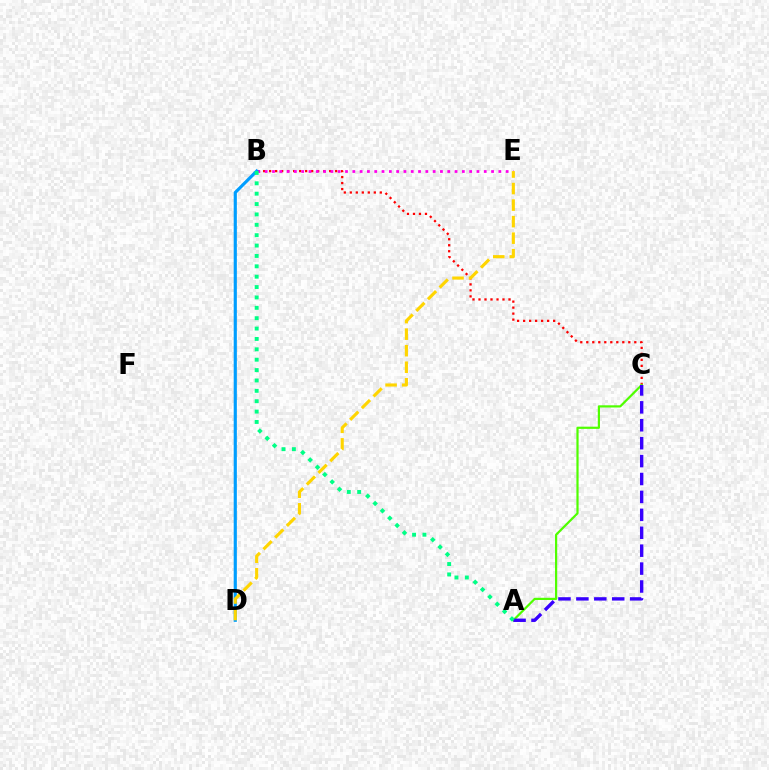{('B', 'C'): [{'color': '#ff0000', 'line_style': 'dotted', 'thickness': 1.63}], ('B', 'E'): [{'color': '#ff00ed', 'line_style': 'dotted', 'thickness': 1.98}], ('B', 'D'): [{'color': '#009eff', 'line_style': 'solid', 'thickness': 2.27}], ('A', 'C'): [{'color': '#4fff00', 'line_style': 'solid', 'thickness': 1.59}, {'color': '#3700ff', 'line_style': 'dashed', 'thickness': 2.43}], ('D', 'E'): [{'color': '#ffd500', 'line_style': 'dashed', 'thickness': 2.25}], ('A', 'B'): [{'color': '#00ff86', 'line_style': 'dotted', 'thickness': 2.82}]}